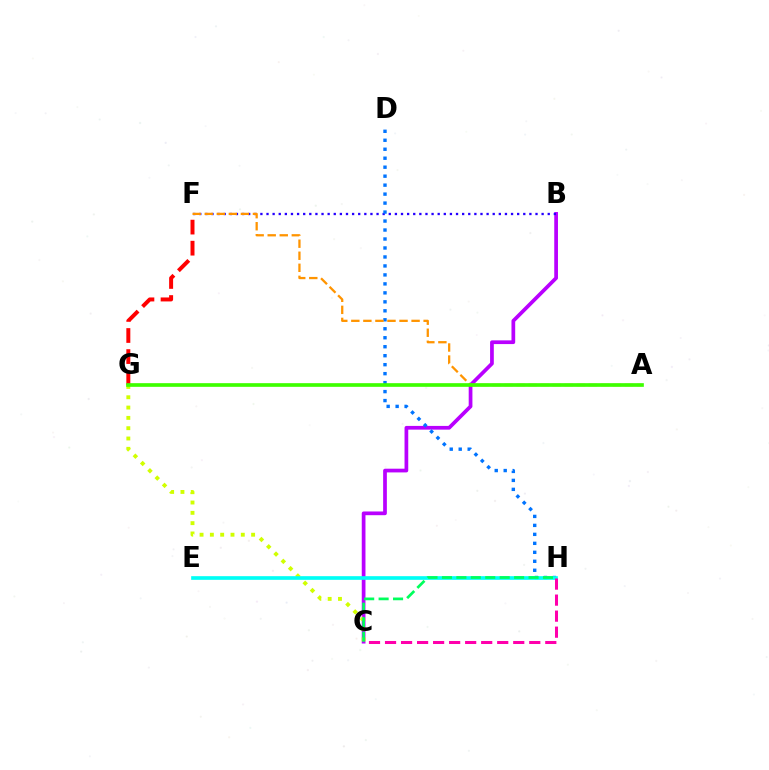{('B', 'C'): [{'color': '#b900ff', 'line_style': 'solid', 'thickness': 2.68}], ('B', 'F'): [{'color': '#2500ff', 'line_style': 'dotted', 'thickness': 1.66}], ('F', 'G'): [{'color': '#ff0000', 'line_style': 'dashed', 'thickness': 2.86}], ('D', 'H'): [{'color': '#0074ff', 'line_style': 'dotted', 'thickness': 2.44}], ('A', 'F'): [{'color': '#ff9400', 'line_style': 'dashed', 'thickness': 1.64}], ('C', 'G'): [{'color': '#d1ff00', 'line_style': 'dotted', 'thickness': 2.8}], ('E', 'H'): [{'color': '#00fff6', 'line_style': 'solid', 'thickness': 2.64}], ('C', 'H'): [{'color': '#ff00ac', 'line_style': 'dashed', 'thickness': 2.18}, {'color': '#00ff5c', 'line_style': 'dashed', 'thickness': 1.96}], ('A', 'G'): [{'color': '#3dff00', 'line_style': 'solid', 'thickness': 2.64}]}